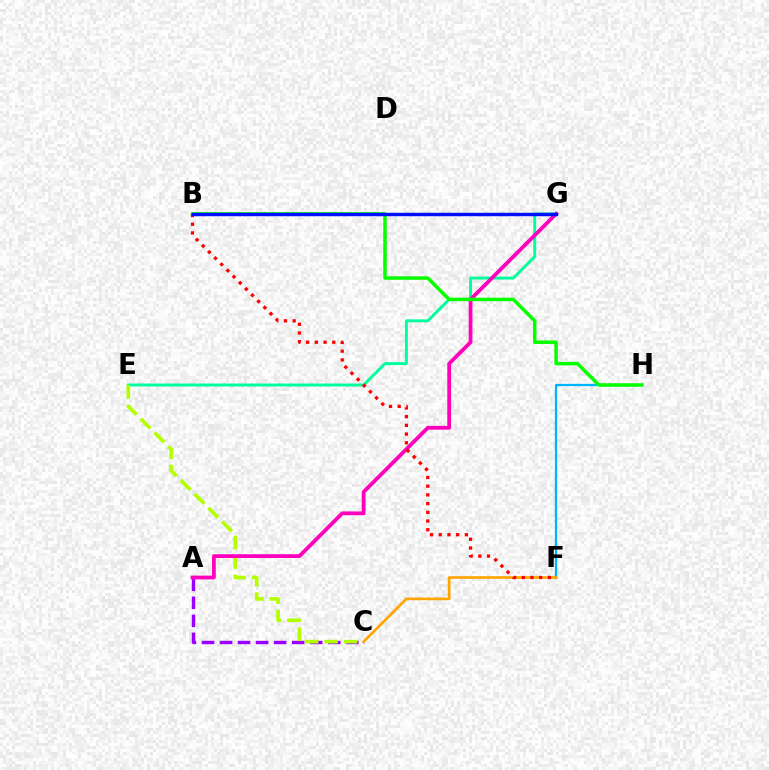{('F', 'H'): [{'color': '#00b5ff', 'line_style': 'solid', 'thickness': 1.64}], ('A', 'C'): [{'color': '#9b00ff', 'line_style': 'dashed', 'thickness': 2.45}], ('E', 'G'): [{'color': '#00ff9d', 'line_style': 'solid', 'thickness': 2.11}], ('C', 'F'): [{'color': '#ffa500', 'line_style': 'solid', 'thickness': 1.93}], ('C', 'E'): [{'color': '#b3ff00', 'line_style': 'dashed', 'thickness': 2.65}], ('A', 'G'): [{'color': '#ff00bd', 'line_style': 'solid', 'thickness': 2.72}], ('B', 'H'): [{'color': '#08ff00', 'line_style': 'solid', 'thickness': 2.53}], ('B', 'F'): [{'color': '#ff0000', 'line_style': 'dotted', 'thickness': 2.37}], ('B', 'G'): [{'color': '#0010ff', 'line_style': 'solid', 'thickness': 2.46}]}